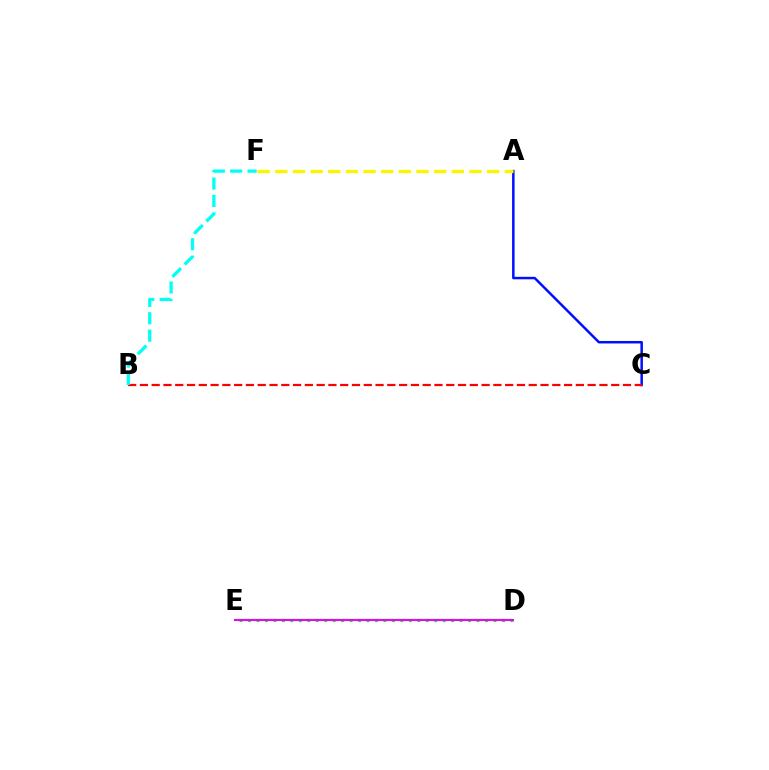{('A', 'C'): [{'color': '#0010ff', 'line_style': 'solid', 'thickness': 1.8}], ('B', 'C'): [{'color': '#ff0000', 'line_style': 'dashed', 'thickness': 1.6}], ('B', 'F'): [{'color': '#00fff6', 'line_style': 'dashed', 'thickness': 2.36}], ('D', 'E'): [{'color': '#08ff00', 'line_style': 'dotted', 'thickness': 2.3}, {'color': '#ee00ff', 'line_style': 'solid', 'thickness': 1.51}], ('A', 'F'): [{'color': '#fcf500', 'line_style': 'dashed', 'thickness': 2.4}]}